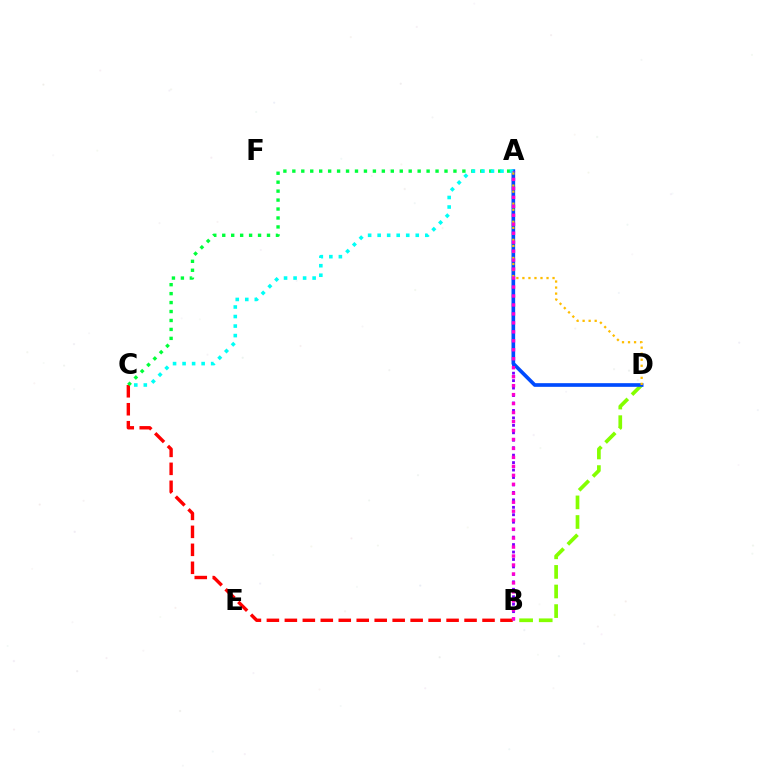{('A', 'B'): [{'color': '#7200ff', 'line_style': 'dotted', 'thickness': 2.02}, {'color': '#ff00cf', 'line_style': 'dotted', 'thickness': 2.44}], ('B', 'D'): [{'color': '#84ff00', 'line_style': 'dashed', 'thickness': 2.66}], ('B', 'C'): [{'color': '#ff0000', 'line_style': 'dashed', 'thickness': 2.44}], ('A', 'C'): [{'color': '#00ff39', 'line_style': 'dotted', 'thickness': 2.43}, {'color': '#00fff6', 'line_style': 'dotted', 'thickness': 2.59}], ('A', 'D'): [{'color': '#004bff', 'line_style': 'solid', 'thickness': 2.64}, {'color': '#ffbd00', 'line_style': 'dotted', 'thickness': 1.64}]}